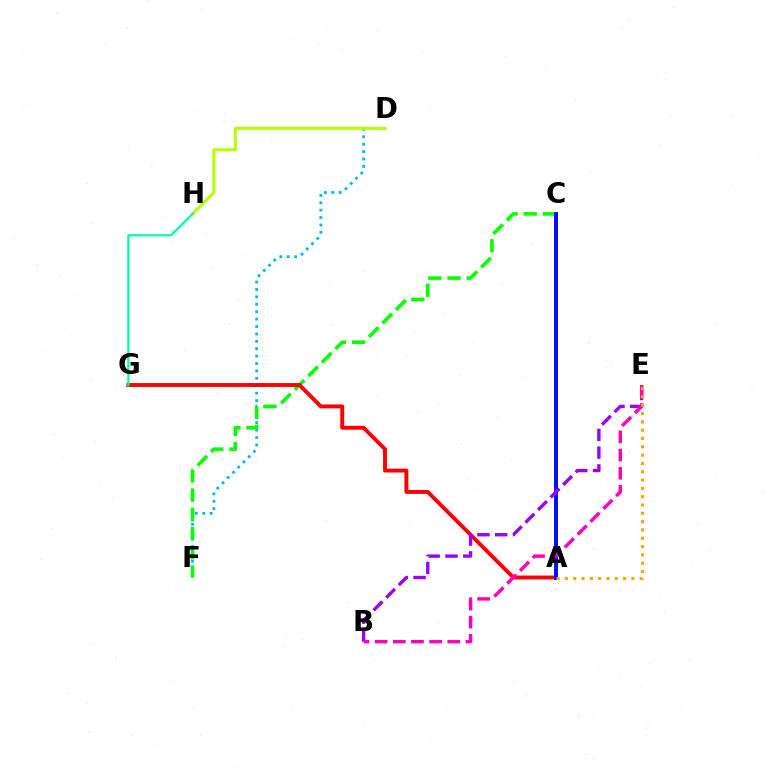{('D', 'F'): [{'color': '#00b5ff', 'line_style': 'dotted', 'thickness': 2.01}], ('C', 'F'): [{'color': '#08ff00', 'line_style': 'dashed', 'thickness': 2.61}], ('A', 'G'): [{'color': '#ff0000', 'line_style': 'solid', 'thickness': 2.8}], ('D', 'H'): [{'color': '#b3ff00', 'line_style': 'solid', 'thickness': 2.17}], ('A', 'C'): [{'color': '#0010ff', 'line_style': 'solid', 'thickness': 2.85}], ('G', 'H'): [{'color': '#00ff9d', 'line_style': 'solid', 'thickness': 1.59}], ('B', 'E'): [{'color': '#9b00ff', 'line_style': 'dashed', 'thickness': 2.41}, {'color': '#ff00bd', 'line_style': 'dashed', 'thickness': 2.47}], ('A', 'E'): [{'color': '#ffa500', 'line_style': 'dotted', 'thickness': 2.26}]}